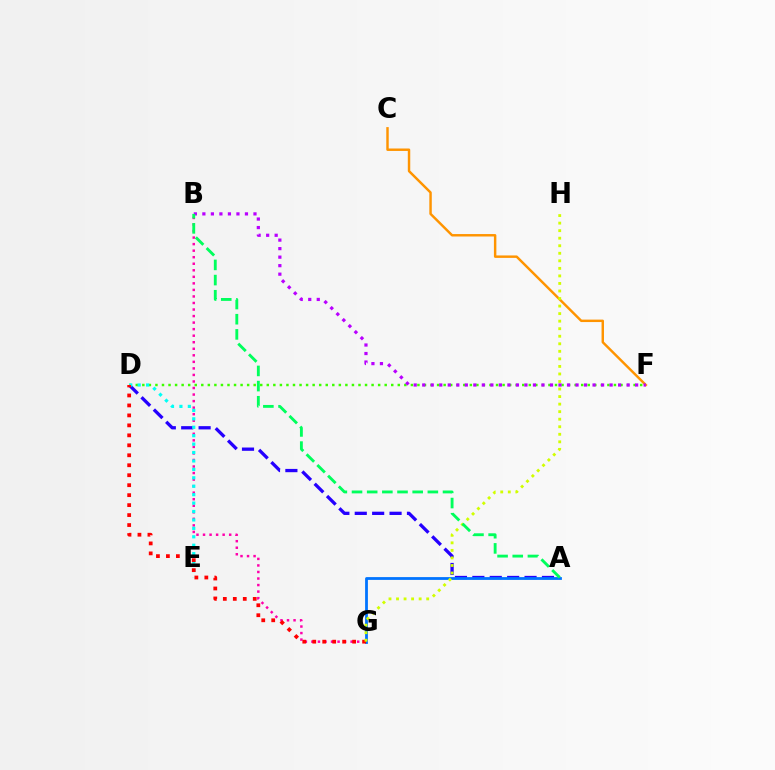{('A', 'D'): [{'color': '#2500ff', 'line_style': 'dashed', 'thickness': 2.36}], ('A', 'G'): [{'color': '#0074ff', 'line_style': 'solid', 'thickness': 2.01}], ('D', 'F'): [{'color': '#3dff00', 'line_style': 'dotted', 'thickness': 1.78}], ('B', 'G'): [{'color': '#ff00ac', 'line_style': 'dotted', 'thickness': 1.78}], ('D', 'E'): [{'color': '#00fff6', 'line_style': 'dotted', 'thickness': 2.29}], ('D', 'G'): [{'color': '#ff0000', 'line_style': 'dotted', 'thickness': 2.71}], ('C', 'F'): [{'color': '#ff9400', 'line_style': 'solid', 'thickness': 1.76}], ('B', 'F'): [{'color': '#b900ff', 'line_style': 'dotted', 'thickness': 2.31}], ('G', 'H'): [{'color': '#d1ff00', 'line_style': 'dotted', 'thickness': 2.05}], ('A', 'B'): [{'color': '#00ff5c', 'line_style': 'dashed', 'thickness': 2.06}]}